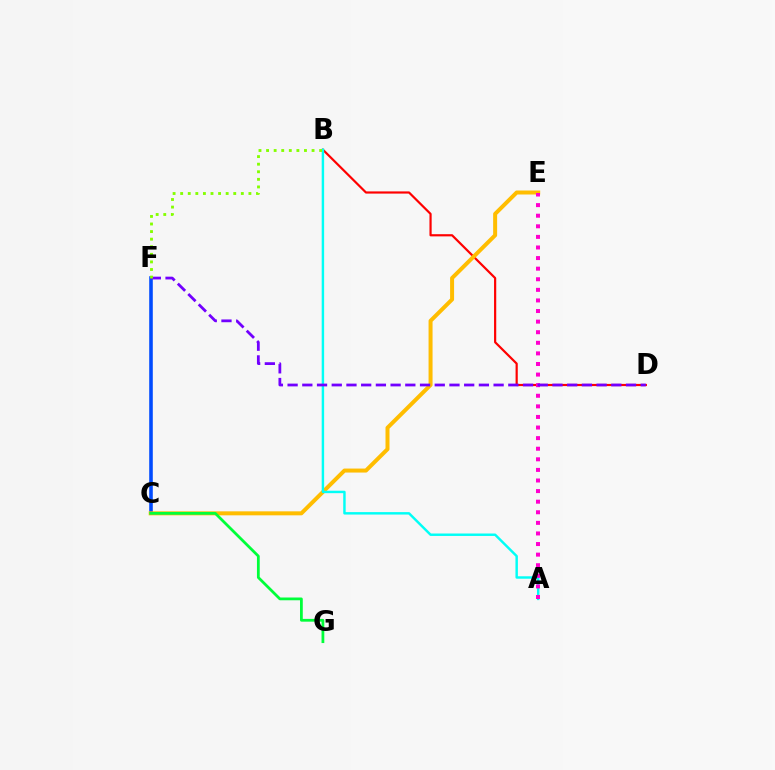{('B', 'D'): [{'color': '#ff0000', 'line_style': 'solid', 'thickness': 1.58}], ('C', 'F'): [{'color': '#004bff', 'line_style': 'solid', 'thickness': 2.58}], ('C', 'E'): [{'color': '#ffbd00', 'line_style': 'solid', 'thickness': 2.87}], ('C', 'G'): [{'color': '#00ff39', 'line_style': 'solid', 'thickness': 1.99}], ('A', 'B'): [{'color': '#00fff6', 'line_style': 'solid', 'thickness': 1.76}], ('A', 'E'): [{'color': '#ff00cf', 'line_style': 'dotted', 'thickness': 2.88}], ('D', 'F'): [{'color': '#7200ff', 'line_style': 'dashed', 'thickness': 2.0}], ('B', 'F'): [{'color': '#84ff00', 'line_style': 'dotted', 'thickness': 2.06}]}